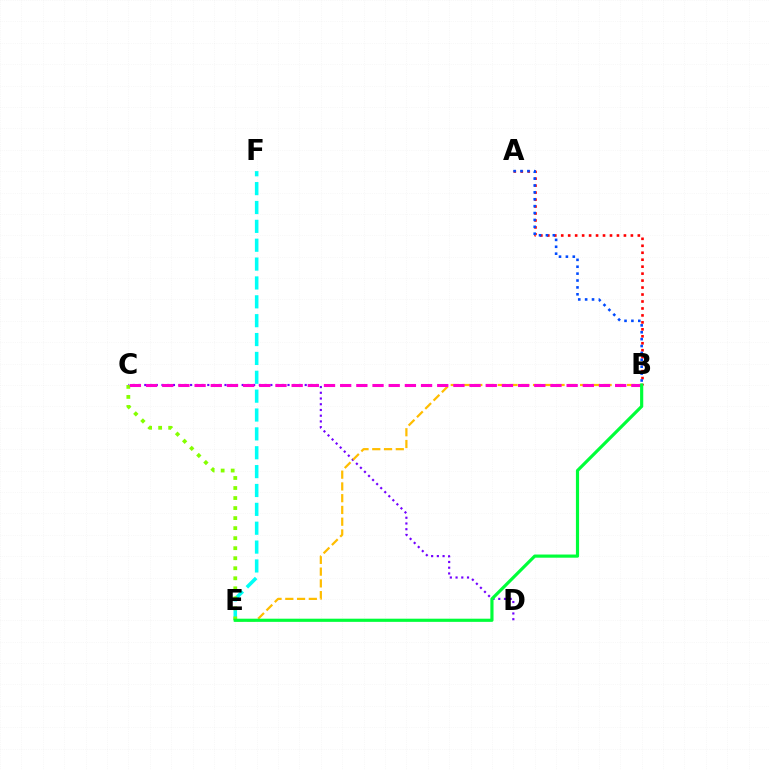{('A', 'B'): [{'color': '#ff0000', 'line_style': 'dotted', 'thickness': 1.89}, {'color': '#004bff', 'line_style': 'dotted', 'thickness': 1.87}], ('C', 'D'): [{'color': '#7200ff', 'line_style': 'dotted', 'thickness': 1.56}], ('E', 'F'): [{'color': '#00fff6', 'line_style': 'dashed', 'thickness': 2.56}], ('C', 'E'): [{'color': '#84ff00', 'line_style': 'dotted', 'thickness': 2.72}], ('B', 'E'): [{'color': '#ffbd00', 'line_style': 'dashed', 'thickness': 1.6}, {'color': '#00ff39', 'line_style': 'solid', 'thickness': 2.28}], ('B', 'C'): [{'color': '#ff00cf', 'line_style': 'dashed', 'thickness': 2.2}]}